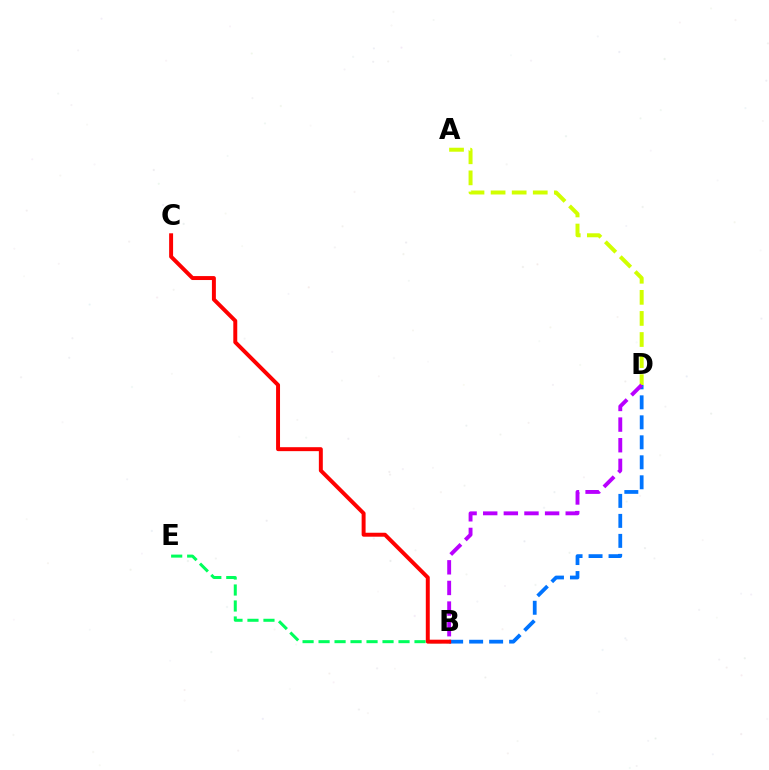{('B', 'E'): [{'color': '#00ff5c', 'line_style': 'dashed', 'thickness': 2.17}], ('B', 'D'): [{'color': '#0074ff', 'line_style': 'dashed', 'thickness': 2.72}, {'color': '#b900ff', 'line_style': 'dashed', 'thickness': 2.8}], ('A', 'D'): [{'color': '#d1ff00', 'line_style': 'dashed', 'thickness': 2.86}], ('B', 'C'): [{'color': '#ff0000', 'line_style': 'solid', 'thickness': 2.85}]}